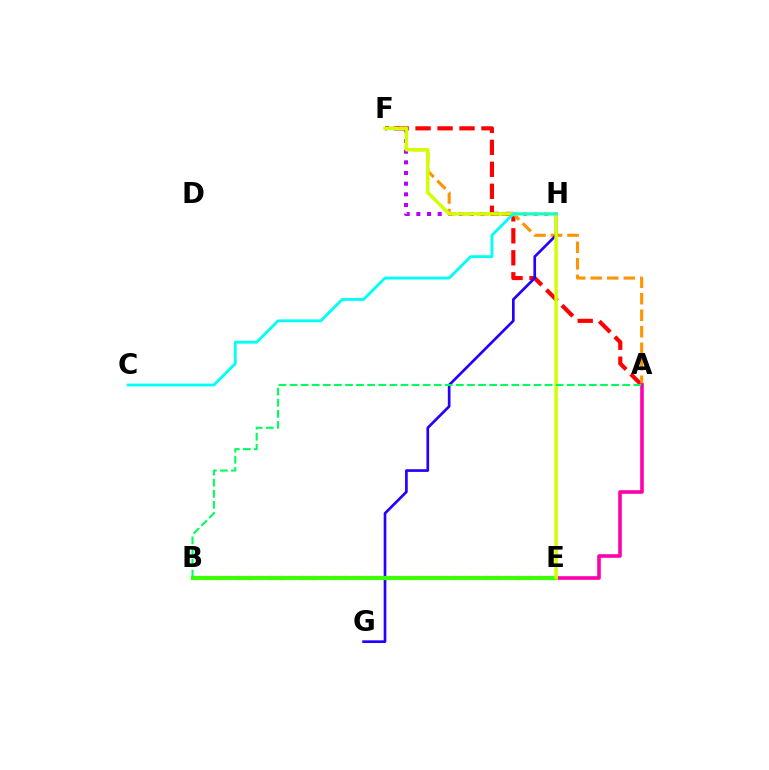{('F', 'H'): [{'color': '#b900ff', 'line_style': 'dotted', 'thickness': 2.9}], ('A', 'F'): [{'color': '#ff0000', 'line_style': 'dashed', 'thickness': 2.98}, {'color': '#ff9400', 'line_style': 'dashed', 'thickness': 2.24}], ('B', 'E'): [{'color': '#0074ff', 'line_style': 'dotted', 'thickness': 2.93}, {'color': '#3dff00', 'line_style': 'solid', 'thickness': 2.99}], ('G', 'H'): [{'color': '#2500ff', 'line_style': 'solid', 'thickness': 1.93}], ('A', 'E'): [{'color': '#ff00ac', 'line_style': 'solid', 'thickness': 2.6}], ('E', 'F'): [{'color': '#d1ff00', 'line_style': 'solid', 'thickness': 2.49}], ('C', 'H'): [{'color': '#00fff6', 'line_style': 'solid', 'thickness': 2.06}], ('A', 'B'): [{'color': '#00ff5c', 'line_style': 'dashed', 'thickness': 1.51}]}